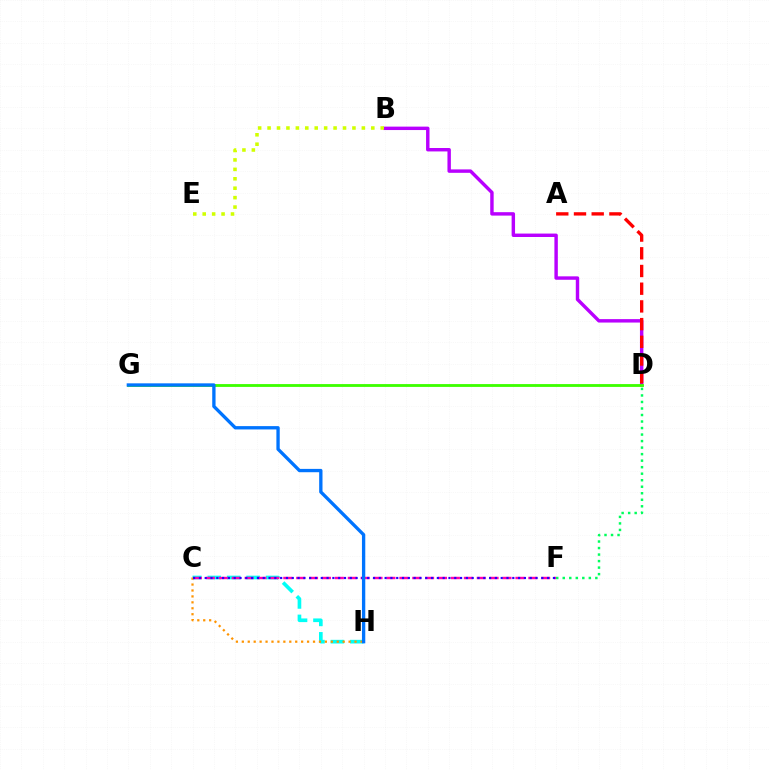{('C', 'H'): [{'color': '#00fff6', 'line_style': 'dashed', 'thickness': 2.64}, {'color': '#ff9400', 'line_style': 'dotted', 'thickness': 1.61}], ('B', 'D'): [{'color': '#b900ff', 'line_style': 'solid', 'thickness': 2.47}], ('B', 'E'): [{'color': '#d1ff00', 'line_style': 'dotted', 'thickness': 2.56}], ('A', 'D'): [{'color': '#ff0000', 'line_style': 'dashed', 'thickness': 2.41}], ('D', 'F'): [{'color': '#00ff5c', 'line_style': 'dotted', 'thickness': 1.77}], ('D', 'G'): [{'color': '#3dff00', 'line_style': 'solid', 'thickness': 2.04}], ('C', 'F'): [{'color': '#ff00ac', 'line_style': 'dashed', 'thickness': 1.75}, {'color': '#2500ff', 'line_style': 'dotted', 'thickness': 1.58}], ('G', 'H'): [{'color': '#0074ff', 'line_style': 'solid', 'thickness': 2.4}]}